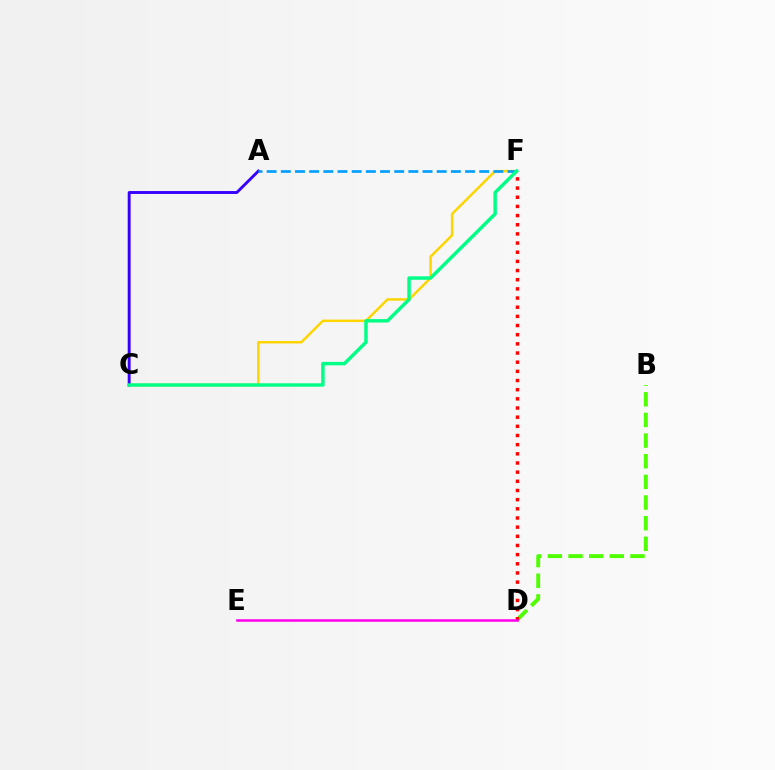{('C', 'F'): [{'color': '#ffd500', 'line_style': 'solid', 'thickness': 1.79}, {'color': '#00ff86', 'line_style': 'solid', 'thickness': 2.48}], ('B', 'D'): [{'color': '#4fff00', 'line_style': 'dashed', 'thickness': 2.81}], ('A', 'C'): [{'color': '#3700ff', 'line_style': 'solid', 'thickness': 2.09}], ('D', 'F'): [{'color': '#ff0000', 'line_style': 'dotted', 'thickness': 2.49}], ('A', 'F'): [{'color': '#009eff', 'line_style': 'dashed', 'thickness': 1.93}], ('D', 'E'): [{'color': '#ff00ed', 'line_style': 'solid', 'thickness': 1.83}]}